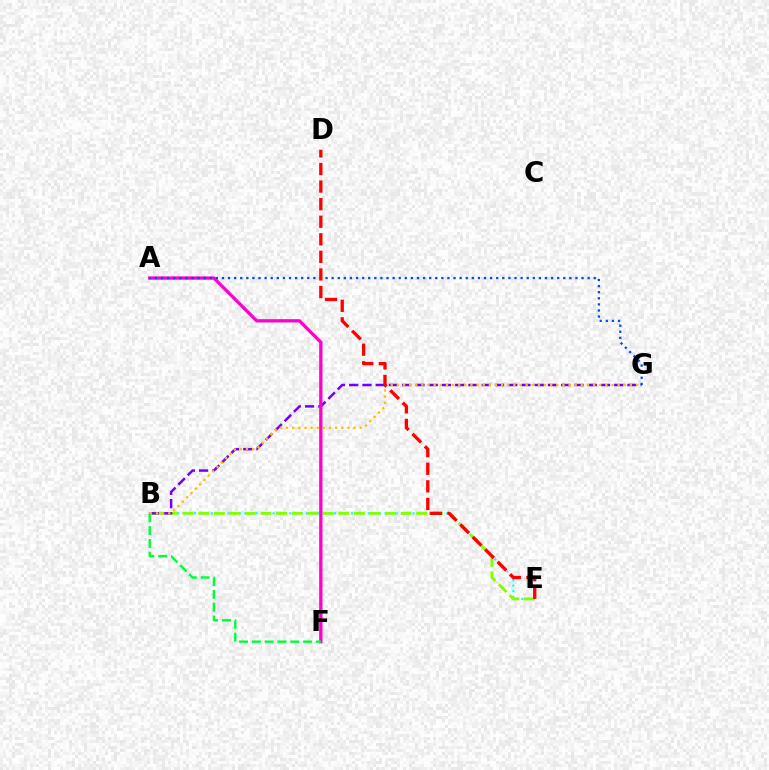{('B', 'E'): [{'color': '#00fff6', 'line_style': 'dotted', 'thickness': 1.52}, {'color': '#84ff00', 'line_style': 'dashed', 'thickness': 2.11}], ('B', 'G'): [{'color': '#7200ff', 'line_style': 'dashed', 'thickness': 1.8}, {'color': '#ffbd00', 'line_style': 'dotted', 'thickness': 1.67}], ('A', 'F'): [{'color': '#ff00cf', 'line_style': 'solid', 'thickness': 2.38}], ('A', 'G'): [{'color': '#004bff', 'line_style': 'dotted', 'thickness': 1.66}], ('B', 'F'): [{'color': '#00ff39', 'line_style': 'dashed', 'thickness': 1.74}], ('D', 'E'): [{'color': '#ff0000', 'line_style': 'dashed', 'thickness': 2.39}]}